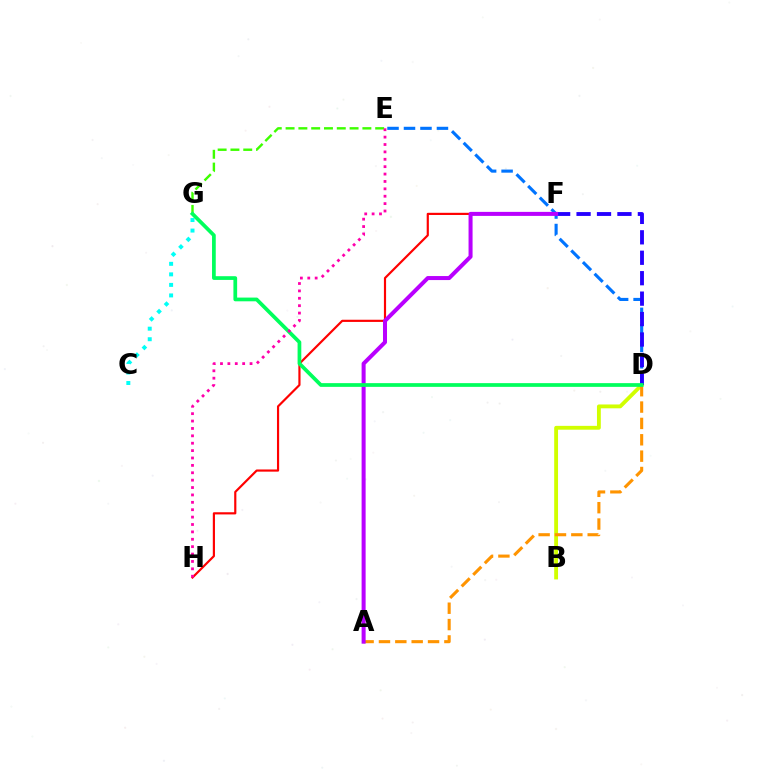{('B', 'D'): [{'color': '#d1ff00', 'line_style': 'solid', 'thickness': 2.76}], ('D', 'E'): [{'color': '#0074ff', 'line_style': 'dashed', 'thickness': 2.24}], ('A', 'D'): [{'color': '#ff9400', 'line_style': 'dashed', 'thickness': 2.22}], ('F', 'H'): [{'color': '#ff0000', 'line_style': 'solid', 'thickness': 1.57}], ('E', 'G'): [{'color': '#3dff00', 'line_style': 'dashed', 'thickness': 1.74}], ('D', 'F'): [{'color': '#2500ff', 'line_style': 'dashed', 'thickness': 2.78}], ('C', 'G'): [{'color': '#00fff6', 'line_style': 'dotted', 'thickness': 2.86}], ('A', 'F'): [{'color': '#b900ff', 'line_style': 'solid', 'thickness': 2.89}], ('D', 'G'): [{'color': '#00ff5c', 'line_style': 'solid', 'thickness': 2.68}], ('E', 'H'): [{'color': '#ff00ac', 'line_style': 'dotted', 'thickness': 2.01}]}